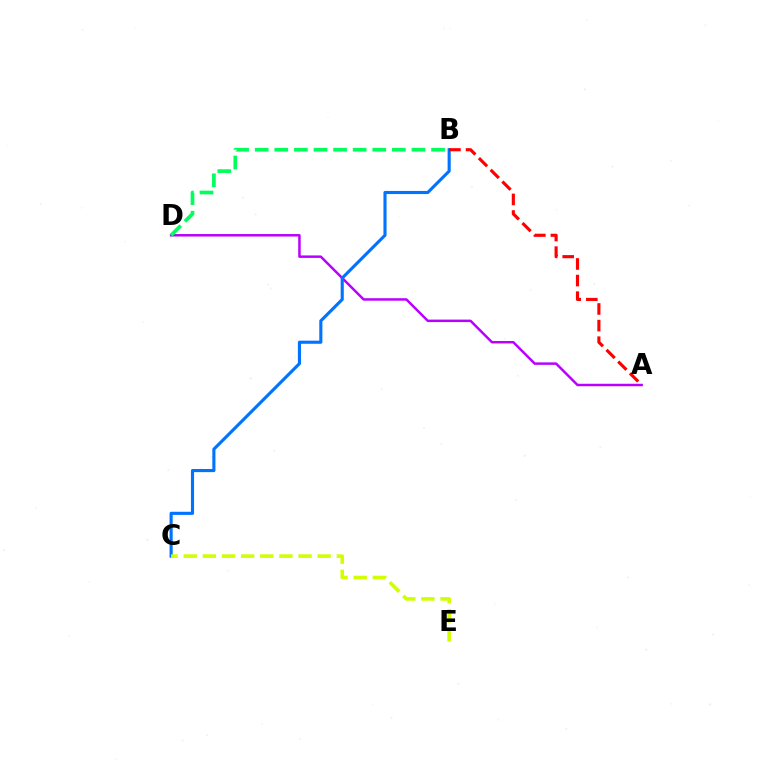{('A', 'D'): [{'color': '#b900ff', 'line_style': 'solid', 'thickness': 1.78}], ('B', 'C'): [{'color': '#0074ff', 'line_style': 'solid', 'thickness': 2.25}], ('B', 'D'): [{'color': '#00ff5c', 'line_style': 'dashed', 'thickness': 2.66}], ('C', 'E'): [{'color': '#d1ff00', 'line_style': 'dashed', 'thickness': 2.6}], ('A', 'B'): [{'color': '#ff0000', 'line_style': 'dashed', 'thickness': 2.26}]}